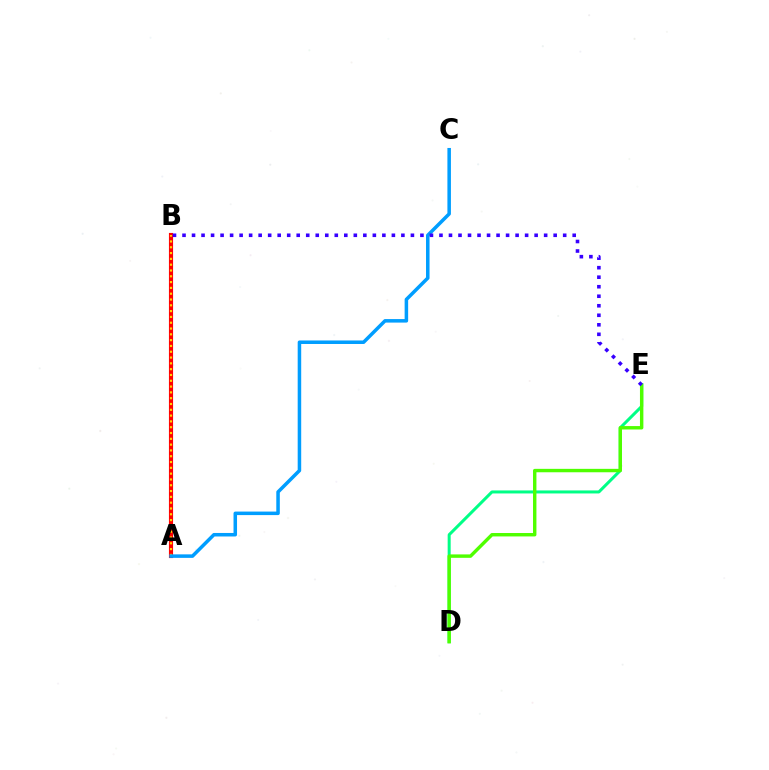{('A', 'B'): [{'color': '#ff00ed', 'line_style': 'solid', 'thickness': 2.7}, {'color': '#ff0000', 'line_style': 'solid', 'thickness': 2.97}, {'color': '#ffd500', 'line_style': 'dotted', 'thickness': 1.58}], ('D', 'E'): [{'color': '#00ff86', 'line_style': 'solid', 'thickness': 2.17}, {'color': '#4fff00', 'line_style': 'solid', 'thickness': 2.46}], ('A', 'C'): [{'color': '#009eff', 'line_style': 'solid', 'thickness': 2.53}], ('B', 'E'): [{'color': '#3700ff', 'line_style': 'dotted', 'thickness': 2.59}]}